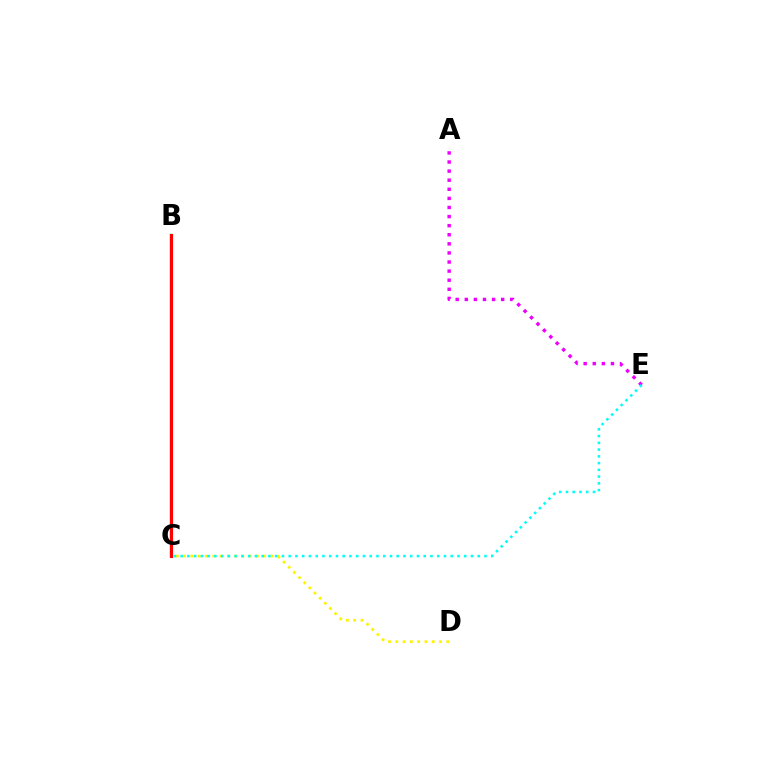{('A', 'E'): [{'color': '#ee00ff', 'line_style': 'dotted', 'thickness': 2.47}], ('C', 'D'): [{'color': '#fcf500', 'line_style': 'dotted', 'thickness': 1.98}], ('B', 'C'): [{'color': '#0010ff', 'line_style': 'dotted', 'thickness': 1.91}, {'color': '#08ff00', 'line_style': 'solid', 'thickness': 1.74}, {'color': '#ff0000', 'line_style': 'solid', 'thickness': 2.25}], ('C', 'E'): [{'color': '#00fff6', 'line_style': 'dotted', 'thickness': 1.83}]}